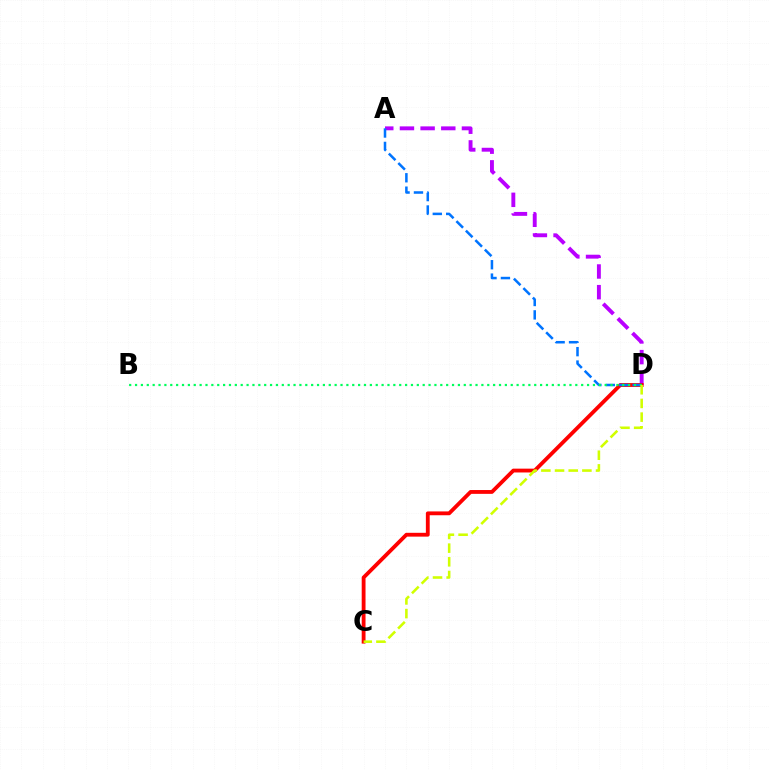{('A', 'D'): [{'color': '#b900ff', 'line_style': 'dashed', 'thickness': 2.81}, {'color': '#0074ff', 'line_style': 'dashed', 'thickness': 1.82}], ('C', 'D'): [{'color': '#ff0000', 'line_style': 'solid', 'thickness': 2.75}, {'color': '#d1ff00', 'line_style': 'dashed', 'thickness': 1.86}], ('B', 'D'): [{'color': '#00ff5c', 'line_style': 'dotted', 'thickness': 1.59}]}